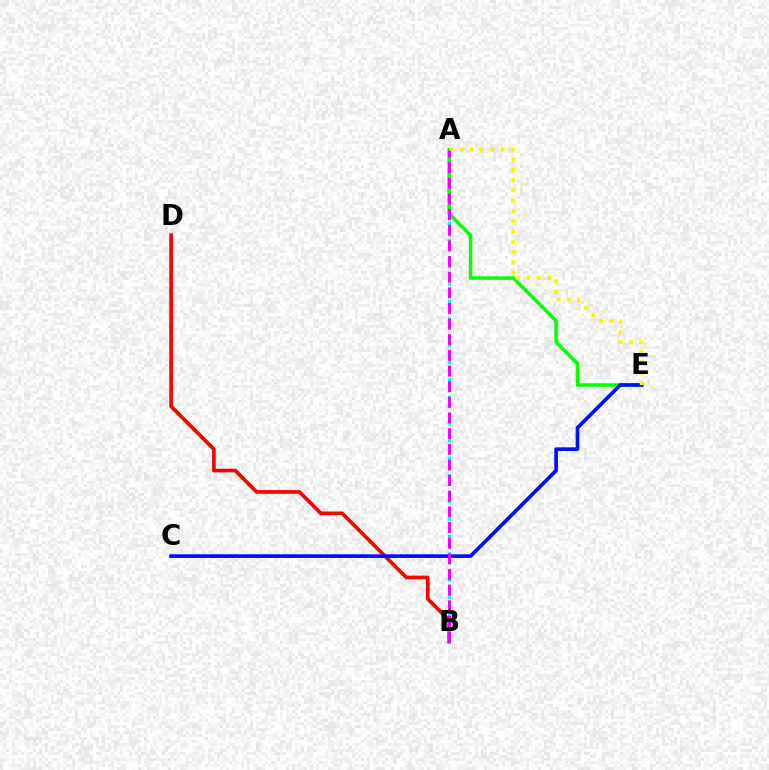{('B', 'D'): [{'color': '#ff0000', 'line_style': 'solid', 'thickness': 2.65}], ('A', 'B'): [{'color': '#00fff6', 'line_style': 'dotted', 'thickness': 2.36}, {'color': '#ee00ff', 'line_style': 'dashed', 'thickness': 2.13}], ('A', 'E'): [{'color': '#08ff00', 'line_style': 'solid', 'thickness': 2.55}, {'color': '#fcf500', 'line_style': 'dotted', 'thickness': 2.79}], ('C', 'E'): [{'color': '#0010ff', 'line_style': 'solid', 'thickness': 2.64}]}